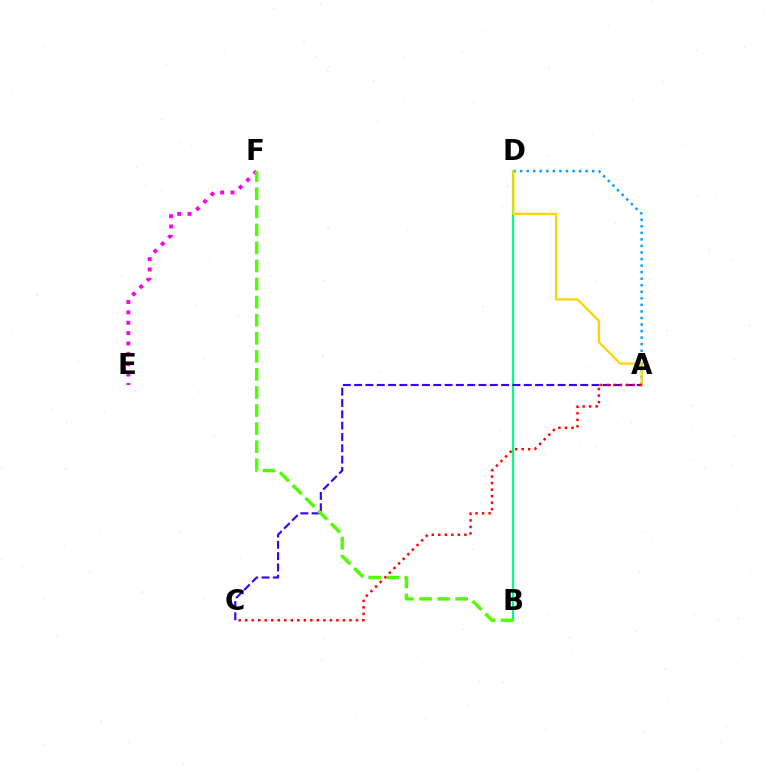{('B', 'D'): [{'color': '#00ff86', 'line_style': 'solid', 'thickness': 1.55}], ('A', 'D'): [{'color': '#009eff', 'line_style': 'dotted', 'thickness': 1.78}, {'color': '#ffd500', 'line_style': 'solid', 'thickness': 1.62}], ('E', 'F'): [{'color': '#ff00ed', 'line_style': 'dotted', 'thickness': 2.81}], ('A', 'C'): [{'color': '#3700ff', 'line_style': 'dashed', 'thickness': 1.54}, {'color': '#ff0000', 'line_style': 'dotted', 'thickness': 1.77}], ('B', 'F'): [{'color': '#4fff00', 'line_style': 'dashed', 'thickness': 2.45}]}